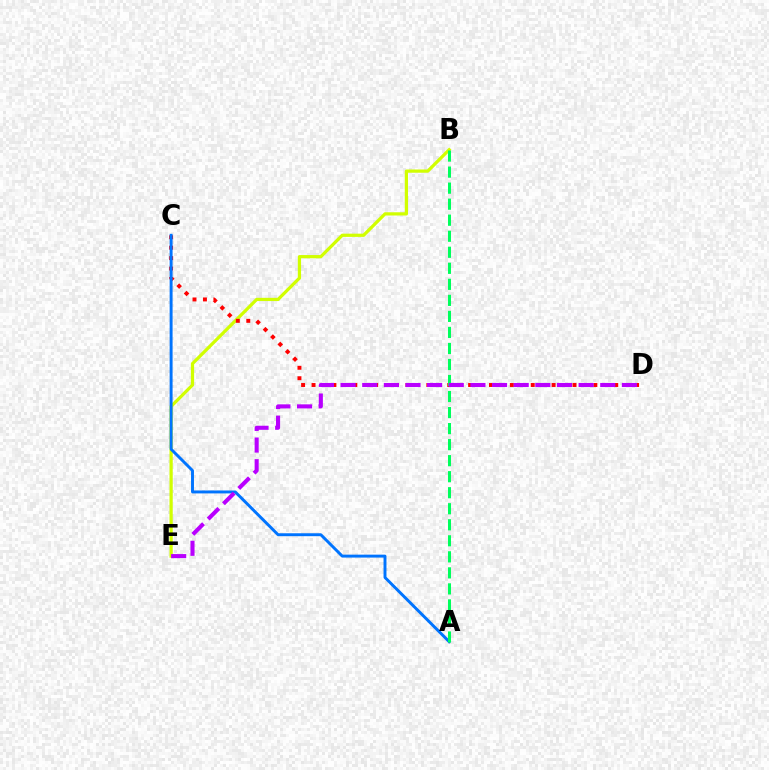{('B', 'E'): [{'color': '#d1ff00', 'line_style': 'solid', 'thickness': 2.33}], ('C', 'D'): [{'color': '#ff0000', 'line_style': 'dotted', 'thickness': 2.84}], ('A', 'C'): [{'color': '#0074ff', 'line_style': 'solid', 'thickness': 2.11}], ('A', 'B'): [{'color': '#00ff5c', 'line_style': 'dashed', 'thickness': 2.18}], ('D', 'E'): [{'color': '#b900ff', 'line_style': 'dashed', 'thickness': 2.94}]}